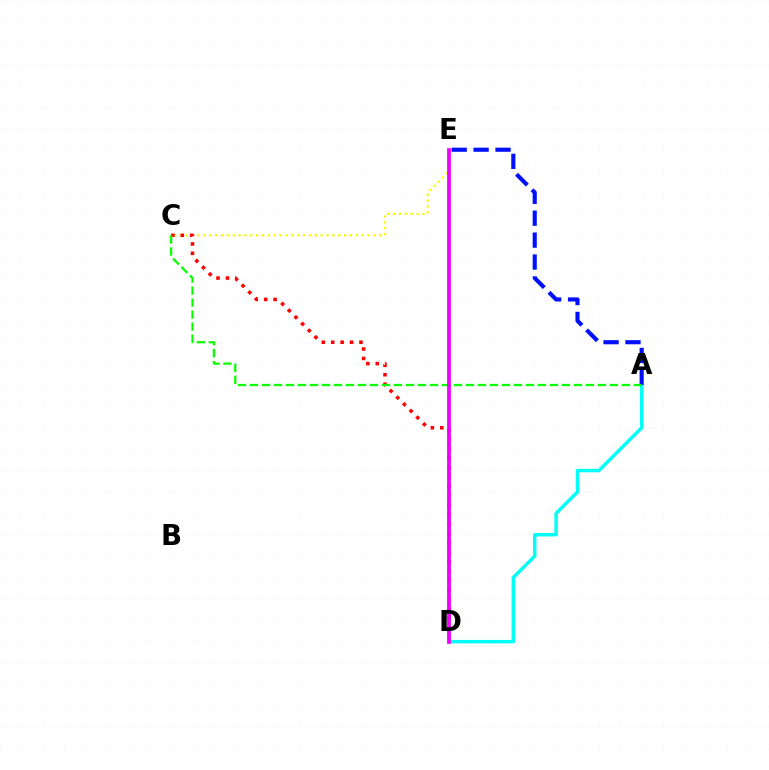{('A', 'D'): [{'color': '#00fff6', 'line_style': 'solid', 'thickness': 2.49}], ('C', 'E'): [{'color': '#fcf500', 'line_style': 'dotted', 'thickness': 1.59}], ('C', 'D'): [{'color': '#ff0000', 'line_style': 'dotted', 'thickness': 2.56}], ('A', 'E'): [{'color': '#0010ff', 'line_style': 'dashed', 'thickness': 2.98}], ('A', 'C'): [{'color': '#08ff00', 'line_style': 'dashed', 'thickness': 1.63}], ('D', 'E'): [{'color': '#ee00ff', 'line_style': 'solid', 'thickness': 2.7}]}